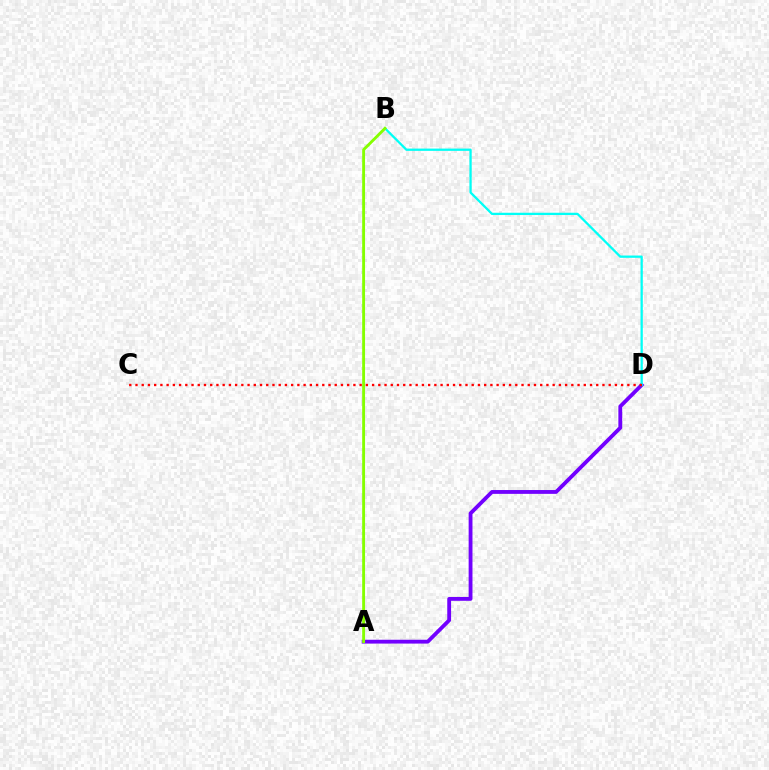{('A', 'D'): [{'color': '#7200ff', 'line_style': 'solid', 'thickness': 2.76}], ('B', 'D'): [{'color': '#00fff6', 'line_style': 'solid', 'thickness': 1.64}], ('C', 'D'): [{'color': '#ff0000', 'line_style': 'dotted', 'thickness': 1.69}], ('A', 'B'): [{'color': '#84ff00', 'line_style': 'solid', 'thickness': 2.06}]}